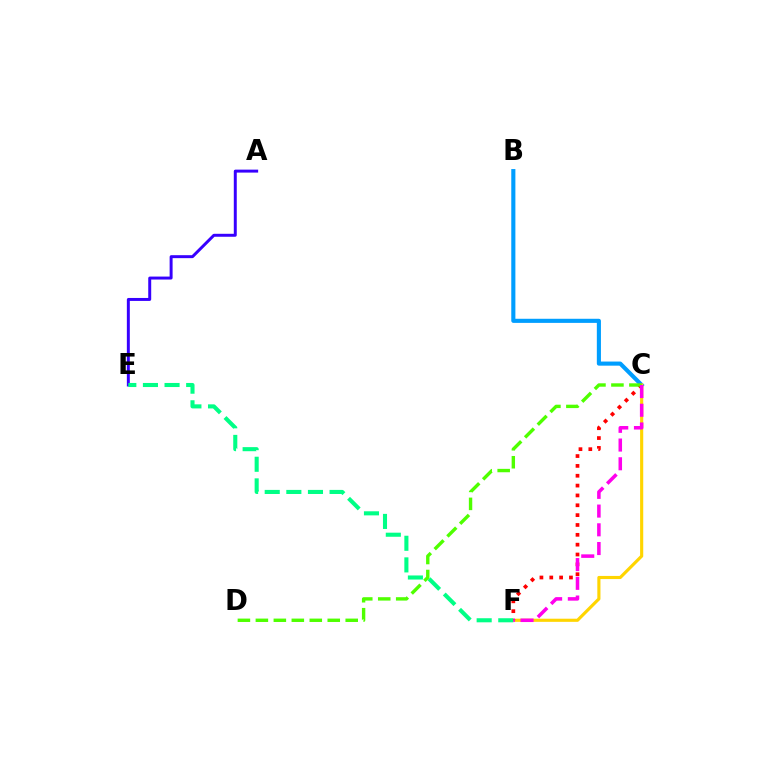{('B', 'C'): [{'color': '#009eff', 'line_style': 'solid', 'thickness': 2.96}], ('C', 'F'): [{'color': '#ffd500', 'line_style': 'solid', 'thickness': 2.26}, {'color': '#ff0000', 'line_style': 'dotted', 'thickness': 2.68}, {'color': '#ff00ed', 'line_style': 'dashed', 'thickness': 2.54}], ('A', 'E'): [{'color': '#3700ff', 'line_style': 'solid', 'thickness': 2.13}], ('E', 'F'): [{'color': '#00ff86', 'line_style': 'dashed', 'thickness': 2.94}], ('C', 'D'): [{'color': '#4fff00', 'line_style': 'dashed', 'thickness': 2.44}]}